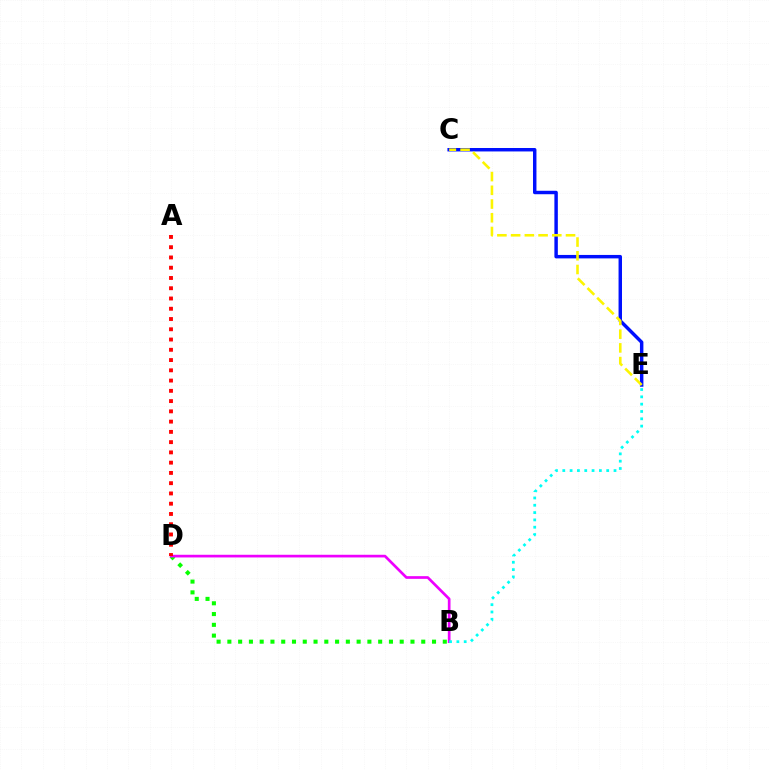{('B', 'D'): [{'color': '#08ff00', 'line_style': 'dotted', 'thickness': 2.93}, {'color': '#ee00ff', 'line_style': 'solid', 'thickness': 1.93}], ('C', 'E'): [{'color': '#0010ff', 'line_style': 'solid', 'thickness': 2.48}, {'color': '#fcf500', 'line_style': 'dashed', 'thickness': 1.87}], ('A', 'D'): [{'color': '#ff0000', 'line_style': 'dotted', 'thickness': 2.79}], ('B', 'E'): [{'color': '#00fff6', 'line_style': 'dotted', 'thickness': 1.99}]}